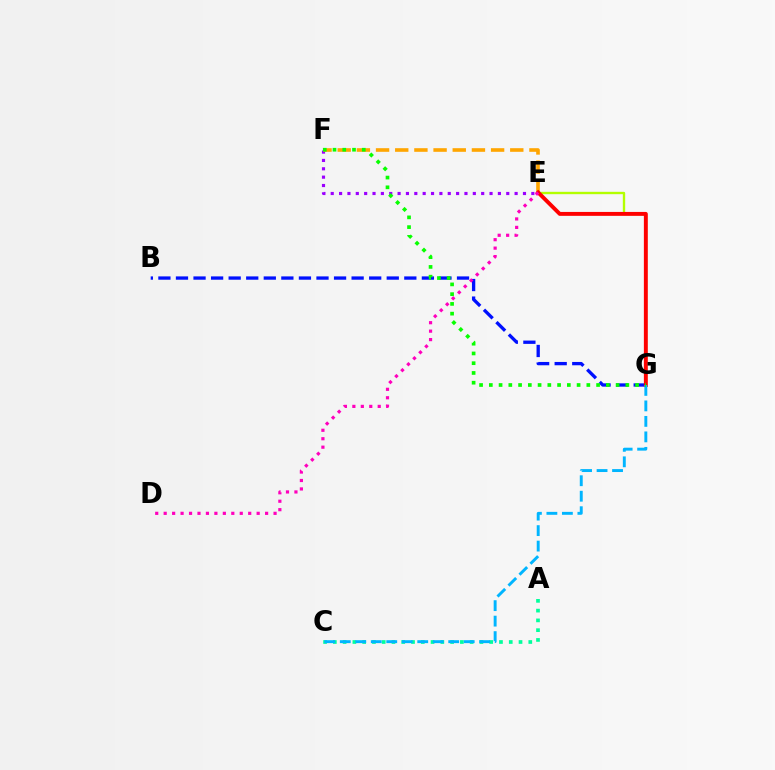{('E', 'F'): [{'color': '#9b00ff', 'line_style': 'dotted', 'thickness': 2.27}, {'color': '#ffa500', 'line_style': 'dashed', 'thickness': 2.6}], ('B', 'G'): [{'color': '#0010ff', 'line_style': 'dashed', 'thickness': 2.39}], ('A', 'C'): [{'color': '#00ff9d', 'line_style': 'dotted', 'thickness': 2.66}], ('E', 'G'): [{'color': '#b3ff00', 'line_style': 'solid', 'thickness': 1.7}, {'color': '#ff0000', 'line_style': 'solid', 'thickness': 2.81}], ('C', 'G'): [{'color': '#00b5ff', 'line_style': 'dashed', 'thickness': 2.1}], ('D', 'E'): [{'color': '#ff00bd', 'line_style': 'dotted', 'thickness': 2.3}], ('F', 'G'): [{'color': '#08ff00', 'line_style': 'dotted', 'thickness': 2.65}]}